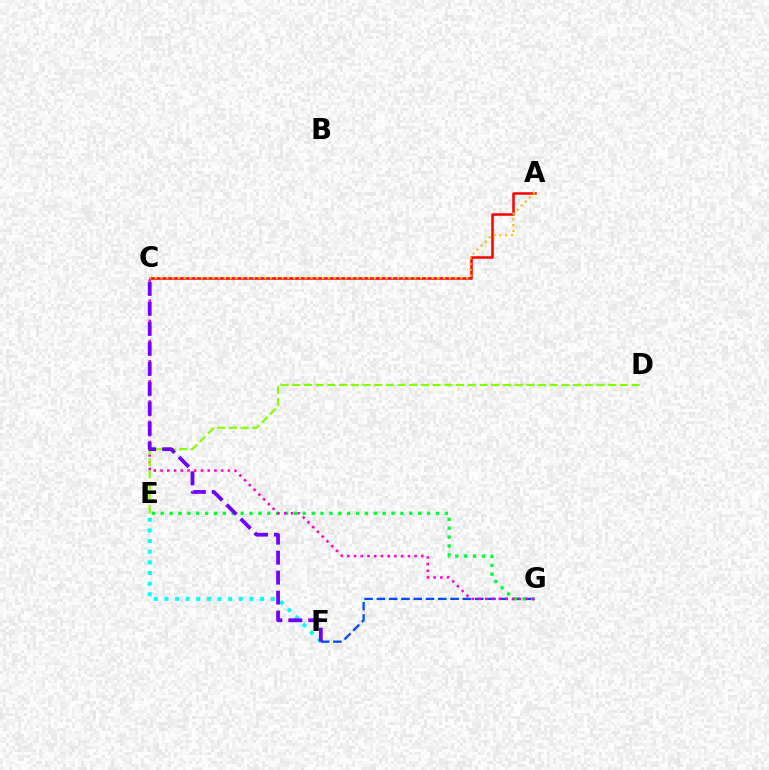{('E', 'F'): [{'color': '#00fff6', 'line_style': 'dotted', 'thickness': 2.89}], ('F', 'G'): [{'color': '#004bff', 'line_style': 'dashed', 'thickness': 1.67}], ('A', 'C'): [{'color': '#ff0000', 'line_style': 'solid', 'thickness': 1.81}, {'color': '#ffbd00', 'line_style': 'dotted', 'thickness': 1.57}], ('E', 'G'): [{'color': '#00ff39', 'line_style': 'dotted', 'thickness': 2.41}], ('C', 'G'): [{'color': '#ff00cf', 'line_style': 'dotted', 'thickness': 1.83}], ('D', 'E'): [{'color': '#84ff00', 'line_style': 'dashed', 'thickness': 1.59}], ('C', 'F'): [{'color': '#7200ff', 'line_style': 'dashed', 'thickness': 2.71}]}